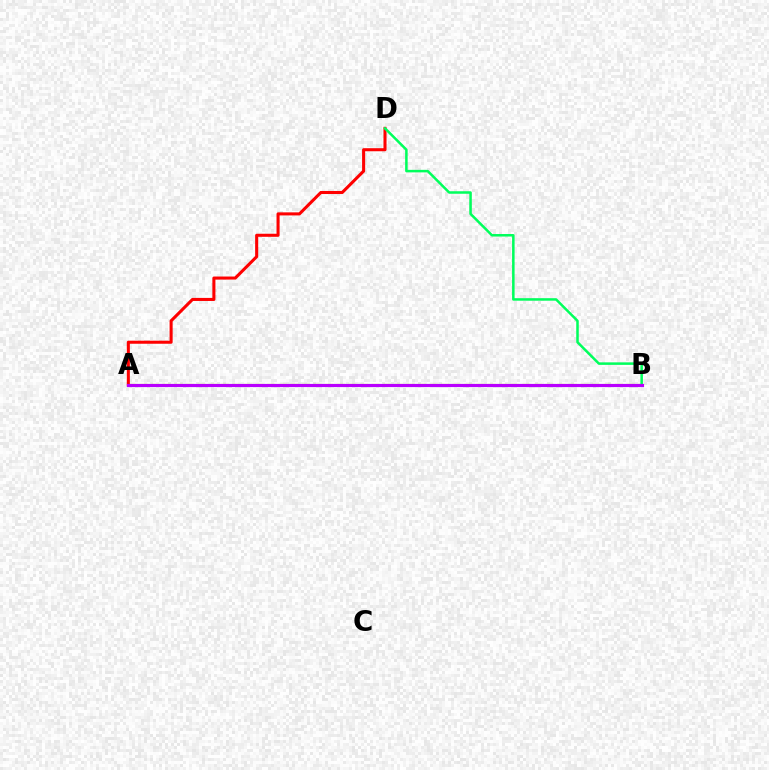{('A', 'B'): [{'color': '#d1ff00', 'line_style': 'dashed', 'thickness': 1.58}, {'color': '#0074ff', 'line_style': 'dotted', 'thickness': 2.17}, {'color': '#b900ff', 'line_style': 'solid', 'thickness': 2.27}], ('A', 'D'): [{'color': '#ff0000', 'line_style': 'solid', 'thickness': 2.2}], ('B', 'D'): [{'color': '#00ff5c', 'line_style': 'solid', 'thickness': 1.81}]}